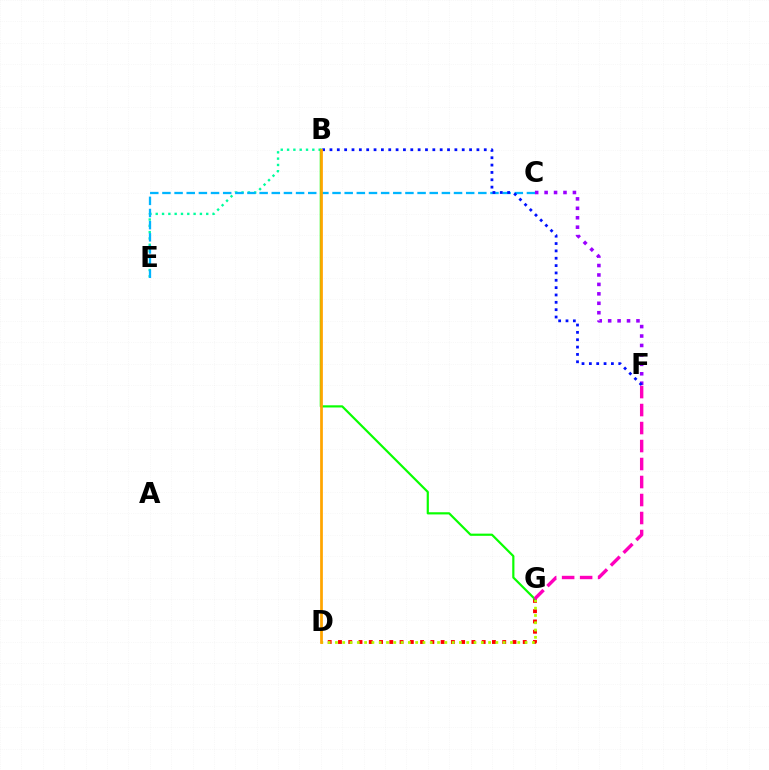{('B', 'E'): [{'color': '#00ff9d', 'line_style': 'dotted', 'thickness': 1.72}], ('C', 'F'): [{'color': '#9b00ff', 'line_style': 'dotted', 'thickness': 2.56}], ('C', 'E'): [{'color': '#00b5ff', 'line_style': 'dashed', 'thickness': 1.65}], ('B', 'F'): [{'color': '#0010ff', 'line_style': 'dotted', 'thickness': 2.0}], ('D', 'G'): [{'color': '#ff0000', 'line_style': 'dotted', 'thickness': 2.79}, {'color': '#b3ff00', 'line_style': 'dotted', 'thickness': 1.98}], ('B', 'G'): [{'color': '#08ff00', 'line_style': 'solid', 'thickness': 1.57}], ('F', 'G'): [{'color': '#ff00bd', 'line_style': 'dashed', 'thickness': 2.44}], ('B', 'D'): [{'color': '#ffa500', 'line_style': 'solid', 'thickness': 1.98}]}